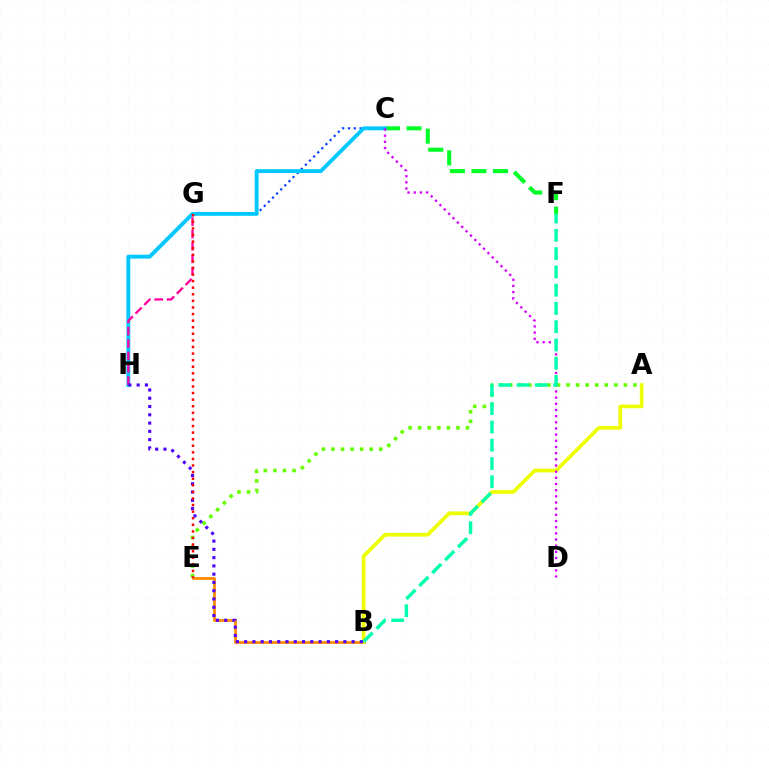{('B', 'E'): [{'color': '#ff8800', 'line_style': 'solid', 'thickness': 1.97}], ('C', 'G'): [{'color': '#003fff', 'line_style': 'dotted', 'thickness': 1.58}], ('C', 'F'): [{'color': '#00ff27', 'line_style': 'dashed', 'thickness': 2.93}], ('C', 'H'): [{'color': '#00c7ff', 'line_style': 'solid', 'thickness': 2.78}], ('A', 'B'): [{'color': '#eeff00', 'line_style': 'solid', 'thickness': 2.66}], ('G', 'H'): [{'color': '#ff00a0', 'line_style': 'dashed', 'thickness': 1.68}], ('A', 'E'): [{'color': '#66ff00', 'line_style': 'dotted', 'thickness': 2.6}], ('B', 'H'): [{'color': '#4f00ff', 'line_style': 'dotted', 'thickness': 2.25}], ('C', 'D'): [{'color': '#d600ff', 'line_style': 'dotted', 'thickness': 1.68}], ('B', 'F'): [{'color': '#00ffaf', 'line_style': 'dashed', 'thickness': 2.48}], ('E', 'G'): [{'color': '#ff0000', 'line_style': 'dotted', 'thickness': 1.79}]}